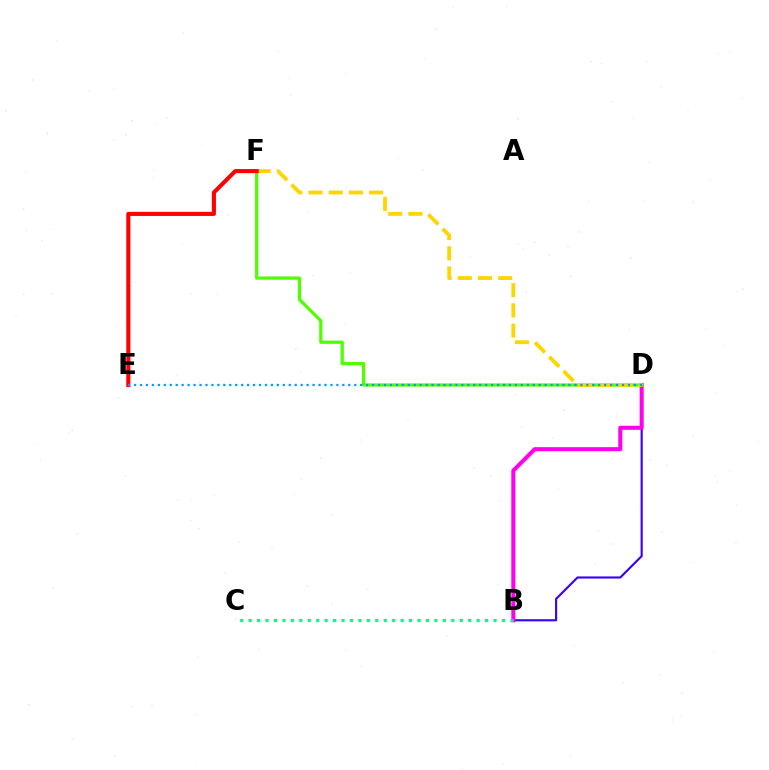{('B', 'D'): [{'color': '#3700ff', 'line_style': 'solid', 'thickness': 1.54}, {'color': '#ff00ed', 'line_style': 'solid', 'thickness': 2.9}], ('D', 'F'): [{'color': '#4fff00', 'line_style': 'solid', 'thickness': 2.32}, {'color': '#ffd500', 'line_style': 'dashed', 'thickness': 2.75}], ('B', 'C'): [{'color': '#00ff86', 'line_style': 'dotted', 'thickness': 2.29}], ('E', 'F'): [{'color': '#ff0000', 'line_style': 'solid', 'thickness': 2.94}], ('D', 'E'): [{'color': '#009eff', 'line_style': 'dotted', 'thickness': 1.62}]}